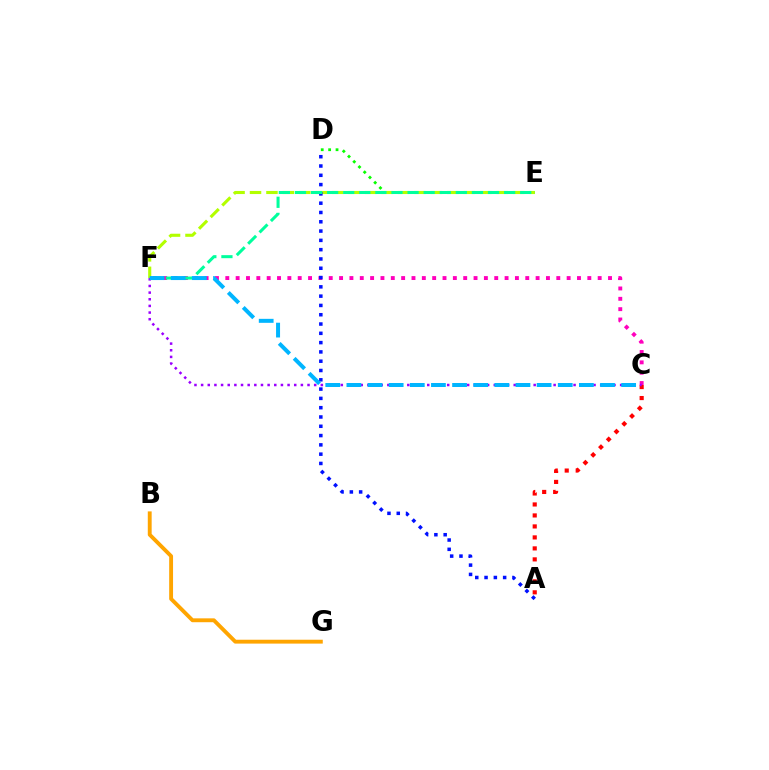{('C', 'F'): [{'color': '#ff00bd', 'line_style': 'dotted', 'thickness': 2.81}, {'color': '#9b00ff', 'line_style': 'dotted', 'thickness': 1.81}, {'color': '#00b5ff', 'line_style': 'dashed', 'thickness': 2.87}], ('D', 'E'): [{'color': '#08ff00', 'line_style': 'dotted', 'thickness': 2.01}], ('E', 'F'): [{'color': '#b3ff00', 'line_style': 'dashed', 'thickness': 2.23}, {'color': '#00ff9d', 'line_style': 'dashed', 'thickness': 2.19}], ('A', 'D'): [{'color': '#0010ff', 'line_style': 'dotted', 'thickness': 2.53}], ('A', 'C'): [{'color': '#ff0000', 'line_style': 'dotted', 'thickness': 2.98}], ('B', 'G'): [{'color': '#ffa500', 'line_style': 'solid', 'thickness': 2.79}]}